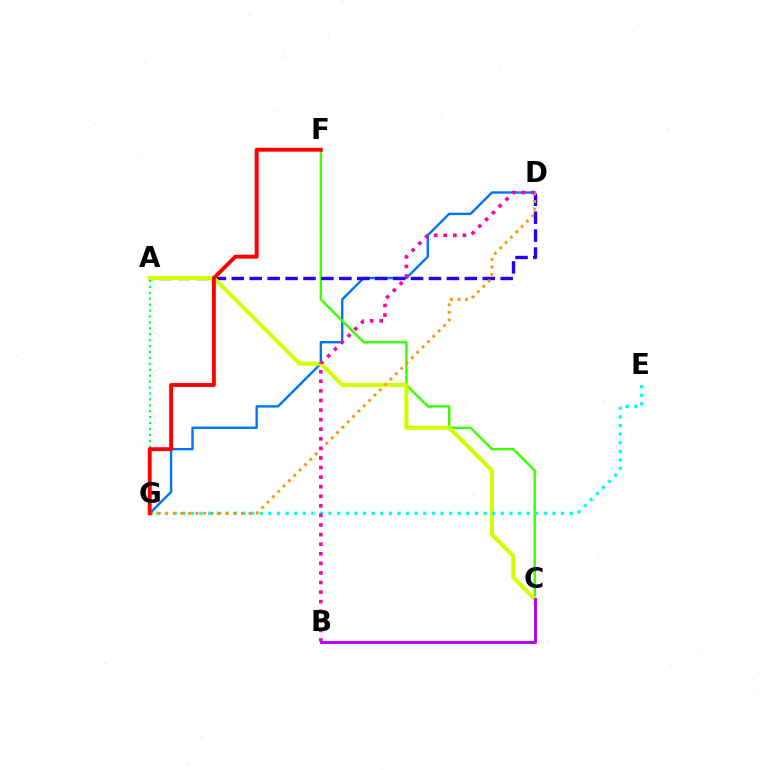{('A', 'G'): [{'color': '#00ff5c', 'line_style': 'dotted', 'thickness': 1.61}], ('D', 'G'): [{'color': '#0074ff', 'line_style': 'solid', 'thickness': 1.71}, {'color': '#ff9400', 'line_style': 'dotted', 'thickness': 2.06}], ('C', 'F'): [{'color': '#3dff00', 'line_style': 'solid', 'thickness': 1.76}], ('A', 'D'): [{'color': '#2500ff', 'line_style': 'dashed', 'thickness': 2.44}], ('A', 'C'): [{'color': '#d1ff00', 'line_style': 'solid', 'thickness': 2.94}], ('E', 'G'): [{'color': '#00fff6', 'line_style': 'dotted', 'thickness': 2.34}], ('F', 'G'): [{'color': '#ff0000', 'line_style': 'solid', 'thickness': 2.81}], ('B', 'D'): [{'color': '#ff00ac', 'line_style': 'dotted', 'thickness': 2.6}], ('B', 'C'): [{'color': '#b900ff', 'line_style': 'solid', 'thickness': 2.08}]}